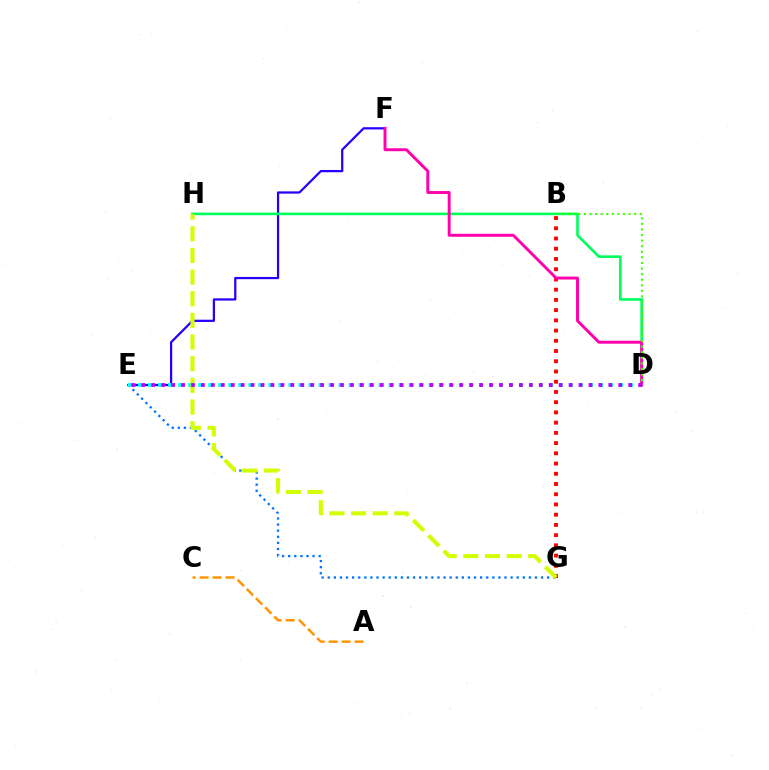{('E', 'F'): [{'color': '#2500ff', 'line_style': 'solid', 'thickness': 1.61}], ('E', 'G'): [{'color': '#0074ff', 'line_style': 'dotted', 'thickness': 1.66}], ('B', 'G'): [{'color': '#ff0000', 'line_style': 'dotted', 'thickness': 2.78}], ('D', 'H'): [{'color': '#00ff5c', 'line_style': 'solid', 'thickness': 1.9}], ('D', 'E'): [{'color': '#00fff6', 'line_style': 'dotted', 'thickness': 2.72}, {'color': '#b900ff', 'line_style': 'dotted', 'thickness': 2.7}], ('D', 'F'): [{'color': '#ff00ac', 'line_style': 'solid', 'thickness': 2.11}], ('B', 'D'): [{'color': '#3dff00', 'line_style': 'dotted', 'thickness': 1.52}], ('G', 'H'): [{'color': '#d1ff00', 'line_style': 'dashed', 'thickness': 2.94}], ('A', 'C'): [{'color': '#ff9400', 'line_style': 'dashed', 'thickness': 1.76}]}